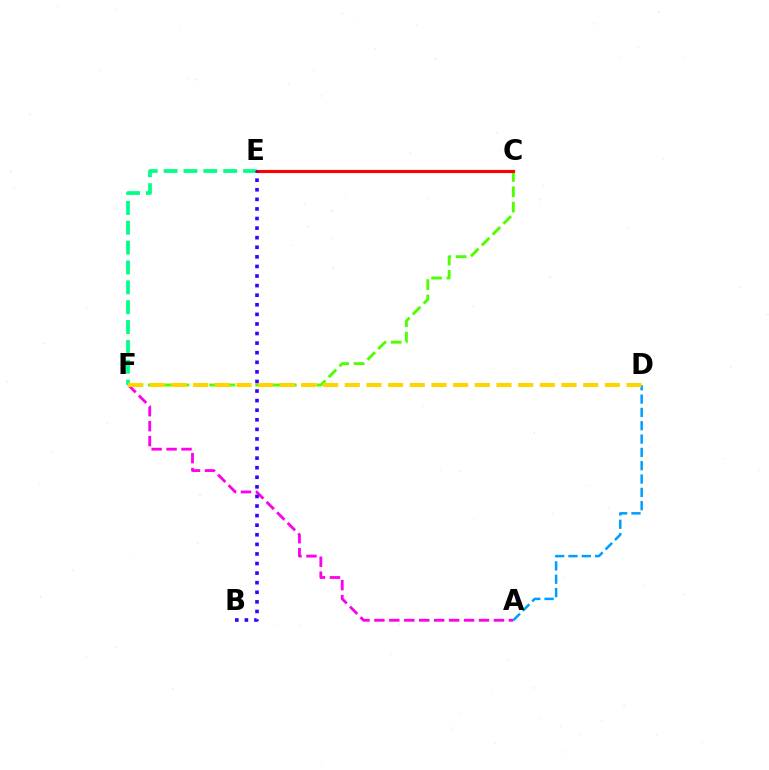{('A', 'F'): [{'color': '#ff00ed', 'line_style': 'dashed', 'thickness': 2.03}], ('A', 'D'): [{'color': '#009eff', 'line_style': 'dashed', 'thickness': 1.81}], ('E', 'F'): [{'color': '#00ff86', 'line_style': 'dashed', 'thickness': 2.7}], ('C', 'F'): [{'color': '#4fff00', 'line_style': 'dashed', 'thickness': 2.08}], ('C', 'E'): [{'color': '#ff0000', 'line_style': 'solid', 'thickness': 2.26}], ('B', 'E'): [{'color': '#3700ff', 'line_style': 'dotted', 'thickness': 2.6}], ('D', 'F'): [{'color': '#ffd500', 'line_style': 'dashed', 'thickness': 2.94}]}